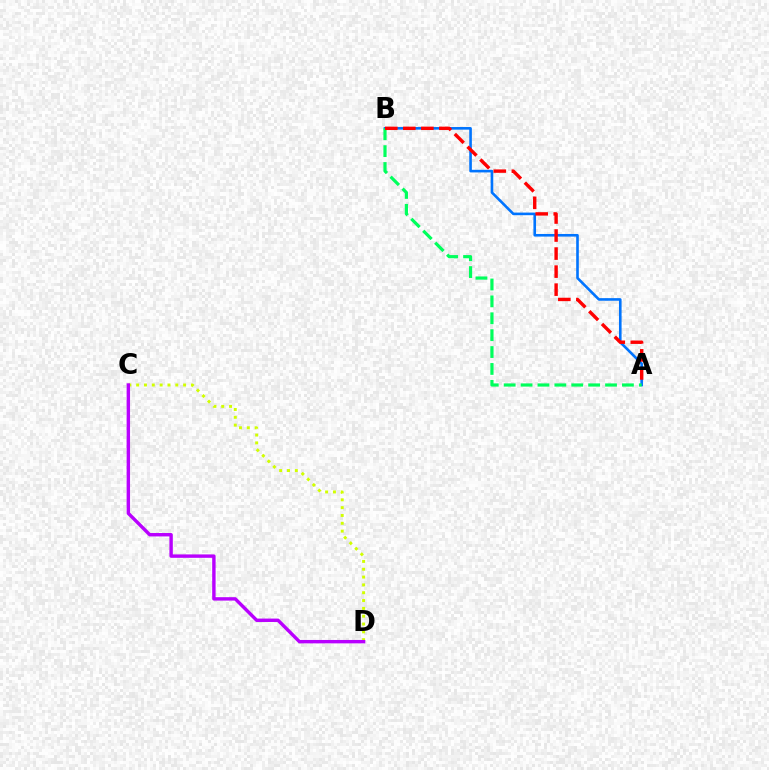{('C', 'D'): [{'color': '#d1ff00', 'line_style': 'dotted', 'thickness': 2.13}, {'color': '#b900ff', 'line_style': 'solid', 'thickness': 2.45}], ('A', 'B'): [{'color': '#0074ff', 'line_style': 'solid', 'thickness': 1.89}, {'color': '#00ff5c', 'line_style': 'dashed', 'thickness': 2.29}, {'color': '#ff0000', 'line_style': 'dashed', 'thickness': 2.45}]}